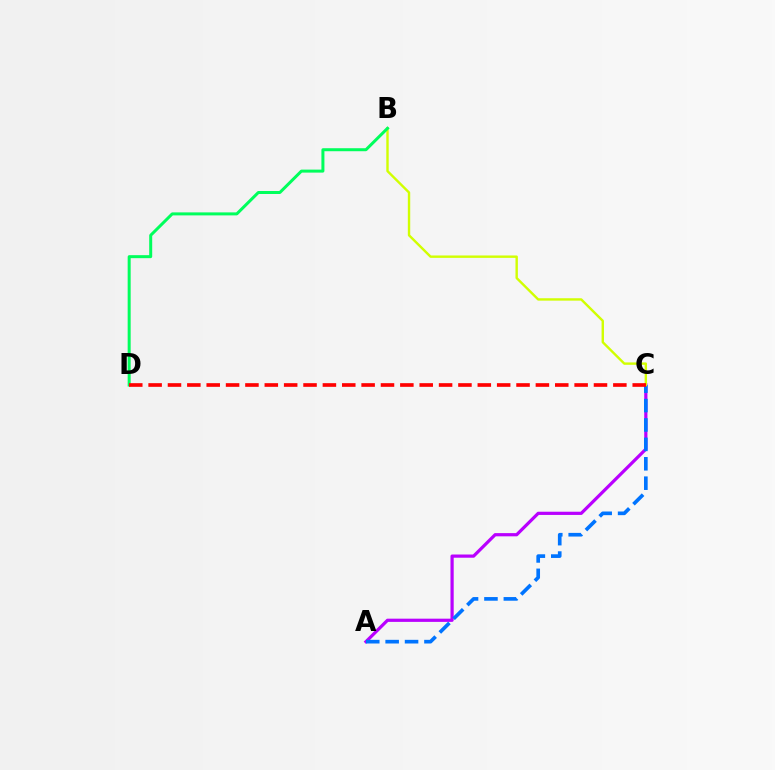{('A', 'C'): [{'color': '#b900ff', 'line_style': 'solid', 'thickness': 2.31}, {'color': '#0074ff', 'line_style': 'dashed', 'thickness': 2.64}], ('B', 'C'): [{'color': '#d1ff00', 'line_style': 'solid', 'thickness': 1.73}], ('B', 'D'): [{'color': '#00ff5c', 'line_style': 'solid', 'thickness': 2.16}], ('C', 'D'): [{'color': '#ff0000', 'line_style': 'dashed', 'thickness': 2.63}]}